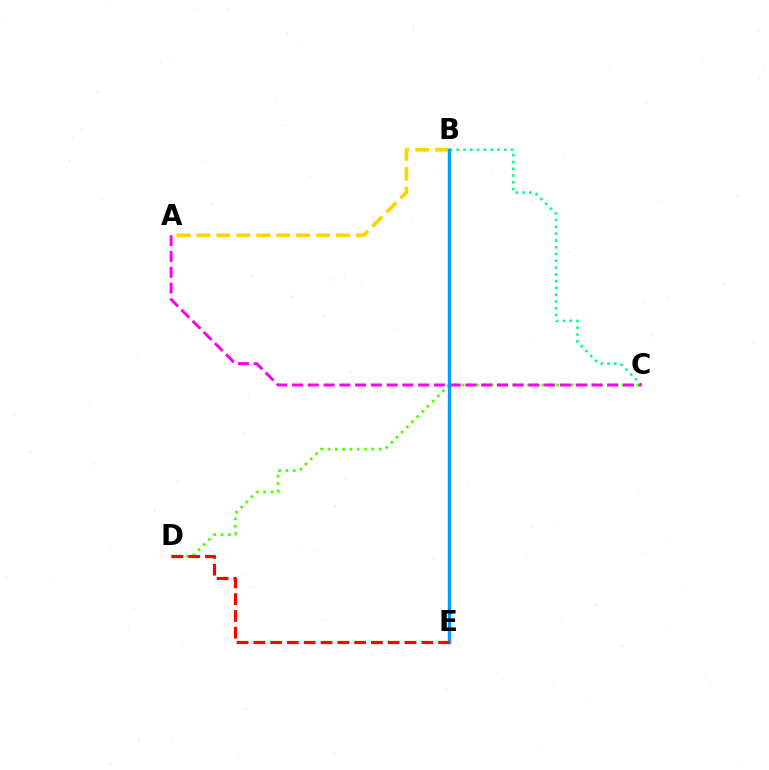{('B', 'C'): [{'color': '#00ff86', 'line_style': 'dotted', 'thickness': 1.85}], ('C', 'D'): [{'color': '#4fff00', 'line_style': 'dotted', 'thickness': 1.98}], ('B', 'E'): [{'color': '#3700ff', 'line_style': 'solid', 'thickness': 2.25}, {'color': '#009eff', 'line_style': 'solid', 'thickness': 2.3}], ('A', 'C'): [{'color': '#ff00ed', 'line_style': 'dashed', 'thickness': 2.14}], ('A', 'B'): [{'color': '#ffd500', 'line_style': 'dashed', 'thickness': 2.71}], ('D', 'E'): [{'color': '#ff0000', 'line_style': 'dashed', 'thickness': 2.28}]}